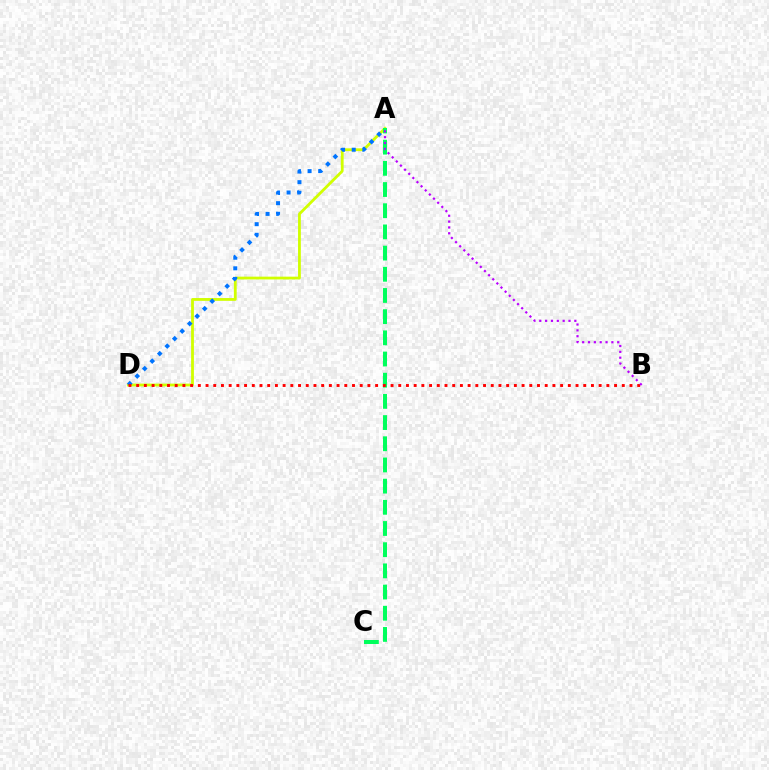{('A', 'D'): [{'color': '#d1ff00', 'line_style': 'solid', 'thickness': 2.01}, {'color': '#0074ff', 'line_style': 'dotted', 'thickness': 2.88}], ('A', 'C'): [{'color': '#00ff5c', 'line_style': 'dashed', 'thickness': 2.88}], ('B', 'D'): [{'color': '#ff0000', 'line_style': 'dotted', 'thickness': 2.09}], ('A', 'B'): [{'color': '#b900ff', 'line_style': 'dotted', 'thickness': 1.59}]}